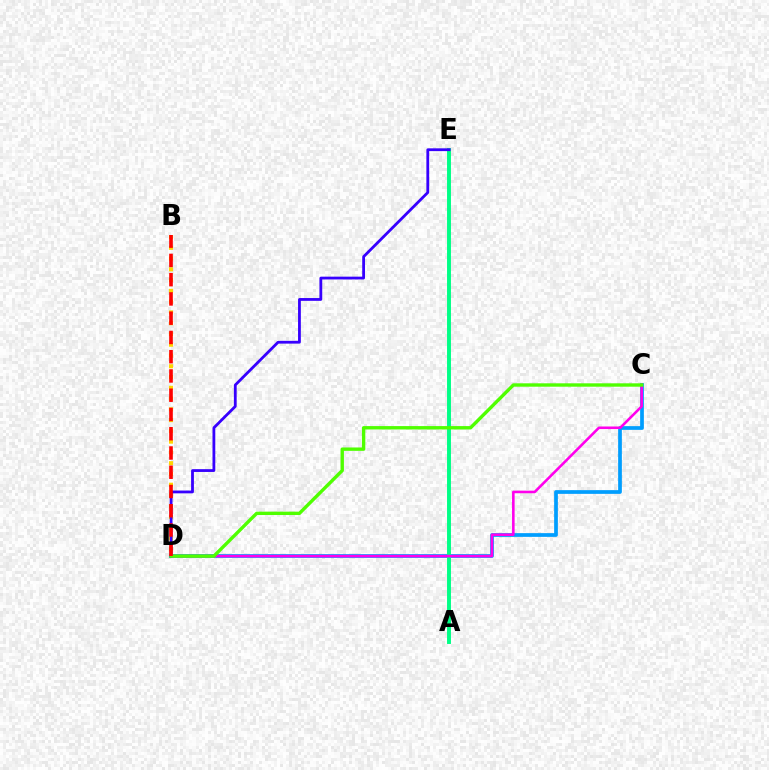{('B', 'D'): [{'color': '#ffd500', 'line_style': 'dotted', 'thickness': 2.93}, {'color': '#ff0000', 'line_style': 'dashed', 'thickness': 2.62}], ('C', 'D'): [{'color': '#009eff', 'line_style': 'solid', 'thickness': 2.68}, {'color': '#ff00ed', 'line_style': 'solid', 'thickness': 1.86}, {'color': '#4fff00', 'line_style': 'solid', 'thickness': 2.43}], ('A', 'E'): [{'color': '#00ff86', 'line_style': 'solid', 'thickness': 2.82}], ('D', 'E'): [{'color': '#3700ff', 'line_style': 'solid', 'thickness': 2.01}]}